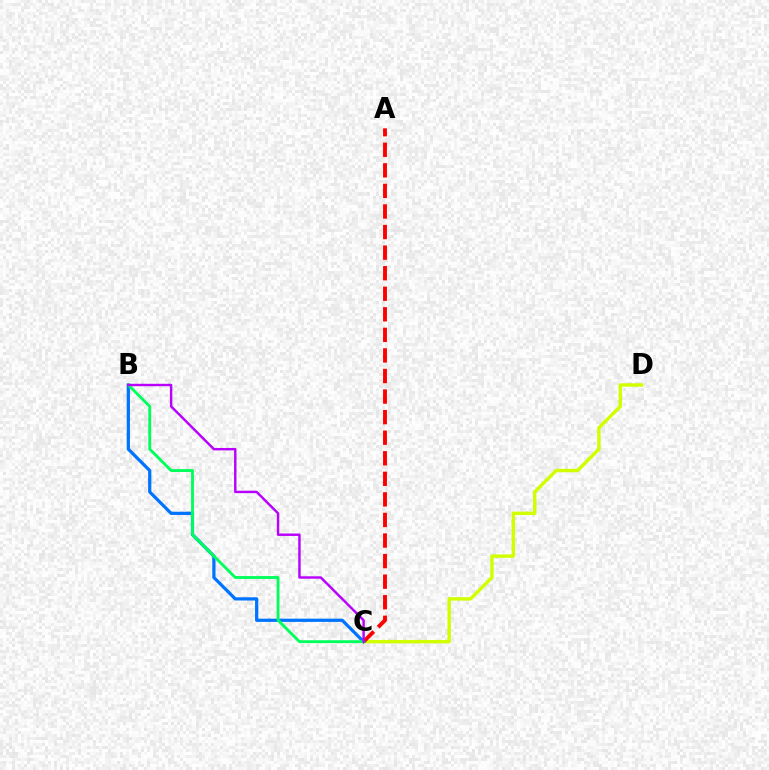{('C', 'D'): [{'color': '#d1ff00', 'line_style': 'solid', 'thickness': 2.46}], ('A', 'C'): [{'color': '#ff0000', 'line_style': 'dashed', 'thickness': 2.79}], ('B', 'C'): [{'color': '#0074ff', 'line_style': 'solid', 'thickness': 2.33}, {'color': '#00ff5c', 'line_style': 'solid', 'thickness': 2.06}, {'color': '#b900ff', 'line_style': 'solid', 'thickness': 1.74}]}